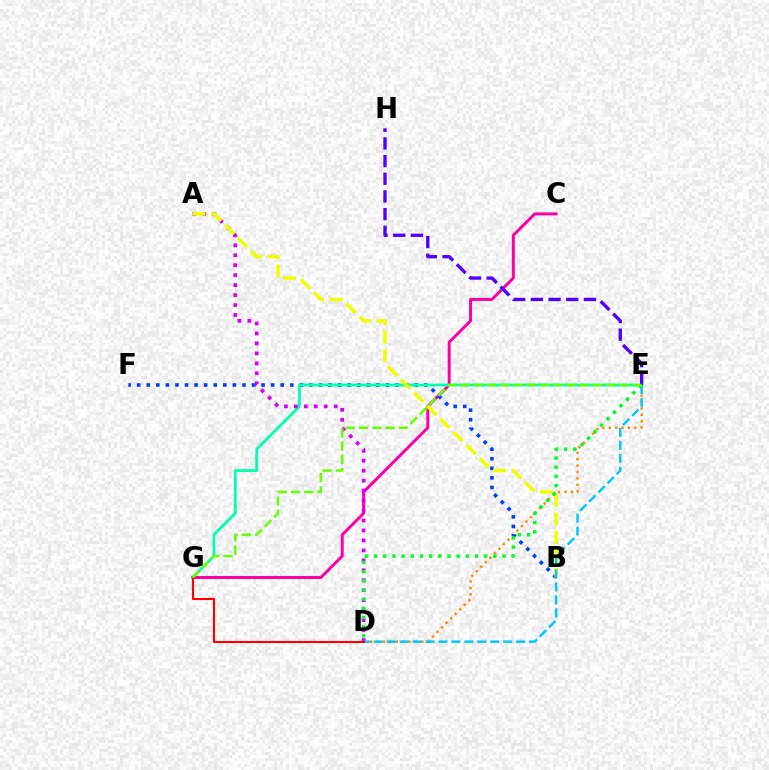{('D', 'E'): [{'color': '#ff8800', 'line_style': 'dotted', 'thickness': 1.74}, {'color': '#00c7ff', 'line_style': 'dashed', 'thickness': 1.76}, {'color': '#00ff27', 'line_style': 'dotted', 'thickness': 2.49}], ('C', 'G'): [{'color': '#ff00a0', 'line_style': 'solid', 'thickness': 2.14}], ('B', 'F'): [{'color': '#003fff', 'line_style': 'dotted', 'thickness': 2.6}], ('E', 'G'): [{'color': '#00ffaf', 'line_style': 'solid', 'thickness': 2.01}, {'color': '#66ff00', 'line_style': 'dashed', 'thickness': 1.8}], ('A', 'D'): [{'color': '#d600ff', 'line_style': 'dotted', 'thickness': 2.71}], ('A', 'B'): [{'color': '#eeff00', 'line_style': 'dashed', 'thickness': 2.52}], ('E', 'H'): [{'color': '#4f00ff', 'line_style': 'dashed', 'thickness': 2.4}], ('D', 'G'): [{'color': '#ff0000', 'line_style': 'solid', 'thickness': 1.5}]}